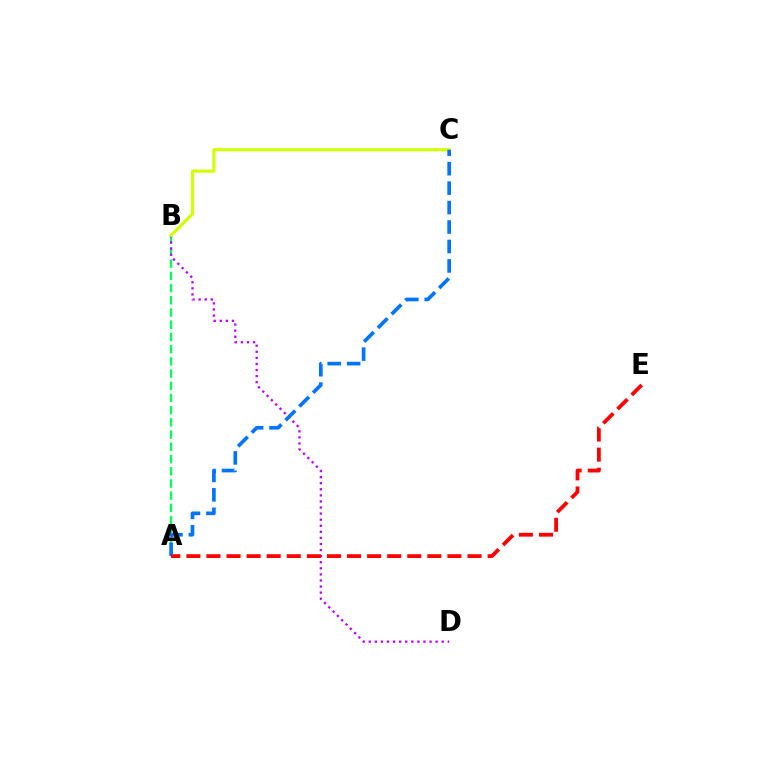{('A', 'B'): [{'color': '#00ff5c', 'line_style': 'dashed', 'thickness': 1.66}], ('B', 'D'): [{'color': '#b900ff', 'line_style': 'dotted', 'thickness': 1.65}], ('B', 'C'): [{'color': '#d1ff00', 'line_style': 'solid', 'thickness': 2.25}], ('A', 'C'): [{'color': '#0074ff', 'line_style': 'dashed', 'thickness': 2.64}], ('A', 'E'): [{'color': '#ff0000', 'line_style': 'dashed', 'thickness': 2.73}]}